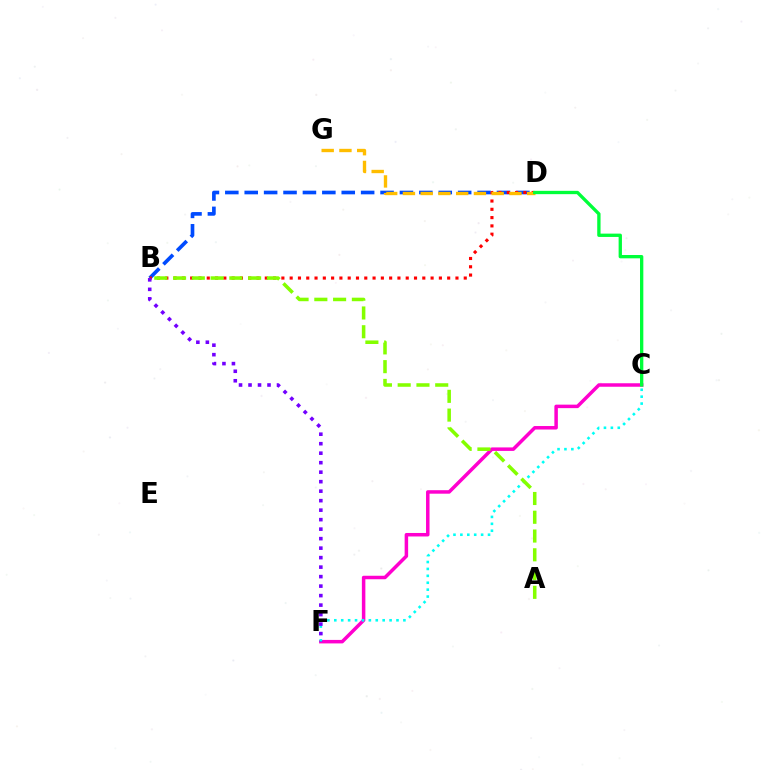{('B', 'D'): [{'color': '#004bff', 'line_style': 'dashed', 'thickness': 2.64}, {'color': '#ff0000', 'line_style': 'dotted', 'thickness': 2.25}], ('C', 'F'): [{'color': '#ff00cf', 'line_style': 'solid', 'thickness': 2.52}, {'color': '#00fff6', 'line_style': 'dotted', 'thickness': 1.88}], ('B', 'F'): [{'color': '#7200ff', 'line_style': 'dotted', 'thickness': 2.58}], ('D', 'G'): [{'color': '#ffbd00', 'line_style': 'dashed', 'thickness': 2.41}], ('A', 'B'): [{'color': '#84ff00', 'line_style': 'dashed', 'thickness': 2.55}], ('C', 'D'): [{'color': '#00ff39', 'line_style': 'solid', 'thickness': 2.39}]}